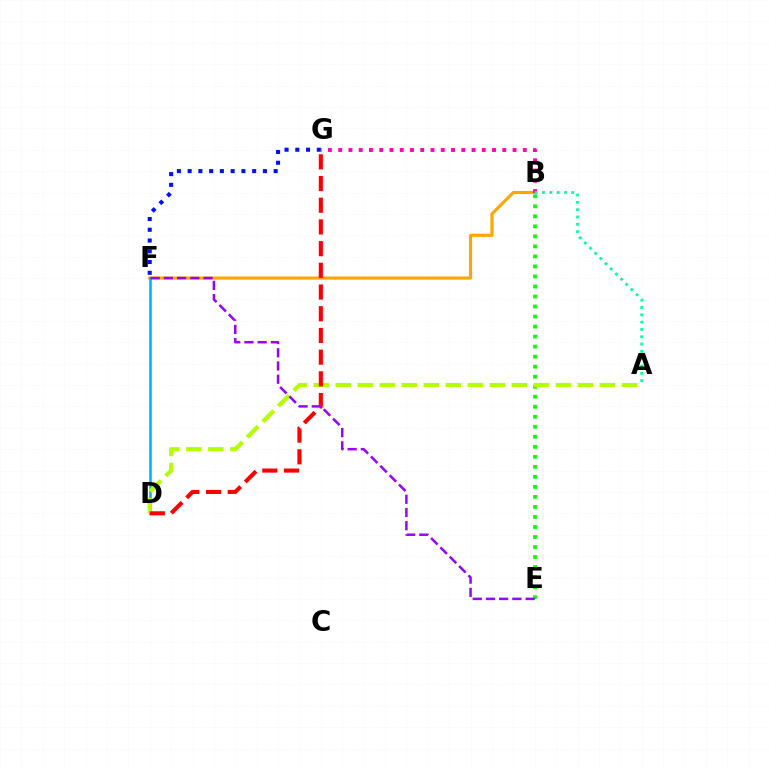{('F', 'G'): [{'color': '#0010ff', 'line_style': 'dotted', 'thickness': 2.92}], ('B', 'F'): [{'color': '#ffa500', 'line_style': 'solid', 'thickness': 2.26}], ('B', 'G'): [{'color': '#ff00bd', 'line_style': 'dotted', 'thickness': 2.79}], ('A', 'B'): [{'color': '#00ff9d', 'line_style': 'dotted', 'thickness': 1.99}], ('B', 'E'): [{'color': '#08ff00', 'line_style': 'dotted', 'thickness': 2.72}], ('D', 'F'): [{'color': '#00b5ff', 'line_style': 'solid', 'thickness': 1.88}], ('A', 'D'): [{'color': '#b3ff00', 'line_style': 'dashed', 'thickness': 2.99}], ('D', 'G'): [{'color': '#ff0000', 'line_style': 'dashed', 'thickness': 2.95}], ('E', 'F'): [{'color': '#9b00ff', 'line_style': 'dashed', 'thickness': 1.8}]}